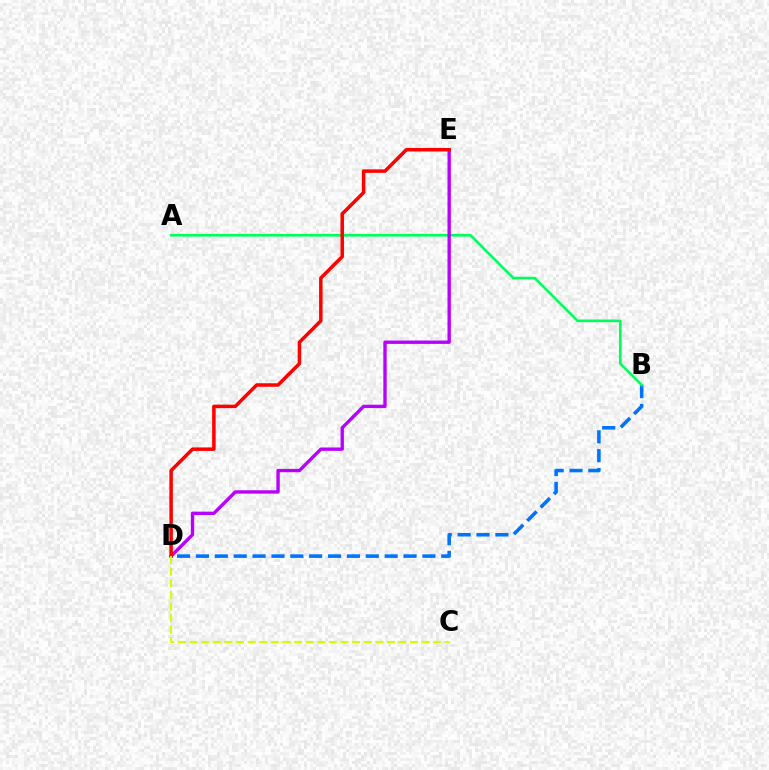{('B', 'D'): [{'color': '#0074ff', 'line_style': 'dashed', 'thickness': 2.56}], ('A', 'B'): [{'color': '#00ff5c', 'line_style': 'solid', 'thickness': 1.9}], ('D', 'E'): [{'color': '#b900ff', 'line_style': 'solid', 'thickness': 2.42}, {'color': '#ff0000', 'line_style': 'solid', 'thickness': 2.52}], ('C', 'D'): [{'color': '#d1ff00', 'line_style': 'dashed', 'thickness': 1.58}]}